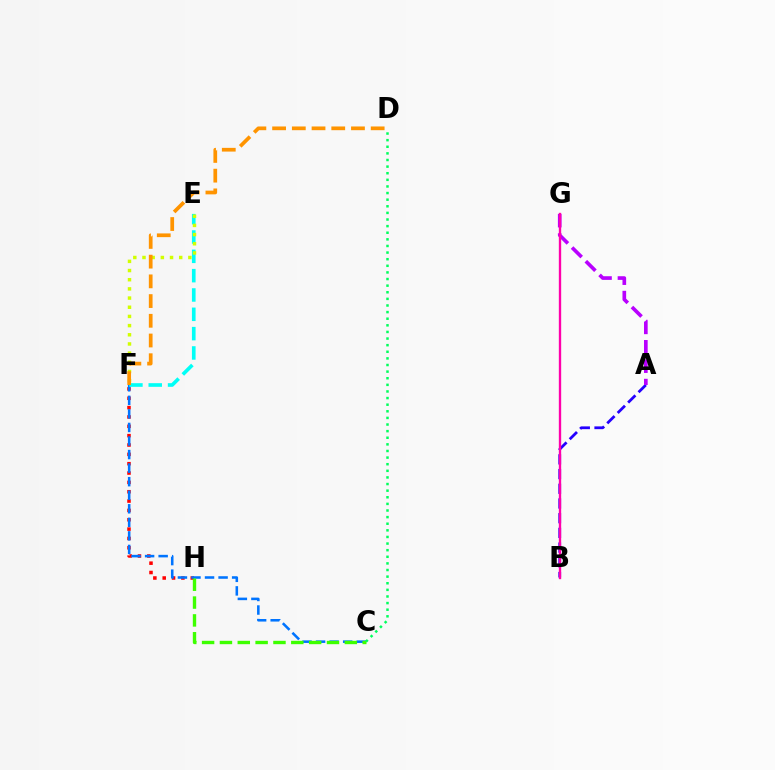{('A', 'B'): [{'color': '#2500ff', 'line_style': 'dashed', 'thickness': 2.0}], ('A', 'G'): [{'color': '#b900ff', 'line_style': 'dashed', 'thickness': 2.63}], ('F', 'H'): [{'color': '#ff0000', 'line_style': 'dotted', 'thickness': 2.54}], ('C', 'F'): [{'color': '#0074ff', 'line_style': 'dashed', 'thickness': 1.84}], ('B', 'G'): [{'color': '#ff00ac', 'line_style': 'solid', 'thickness': 1.69}], ('C', 'H'): [{'color': '#3dff00', 'line_style': 'dashed', 'thickness': 2.42}], ('E', 'F'): [{'color': '#00fff6', 'line_style': 'dashed', 'thickness': 2.63}, {'color': '#d1ff00', 'line_style': 'dotted', 'thickness': 2.49}], ('C', 'D'): [{'color': '#00ff5c', 'line_style': 'dotted', 'thickness': 1.8}], ('D', 'F'): [{'color': '#ff9400', 'line_style': 'dashed', 'thickness': 2.68}]}